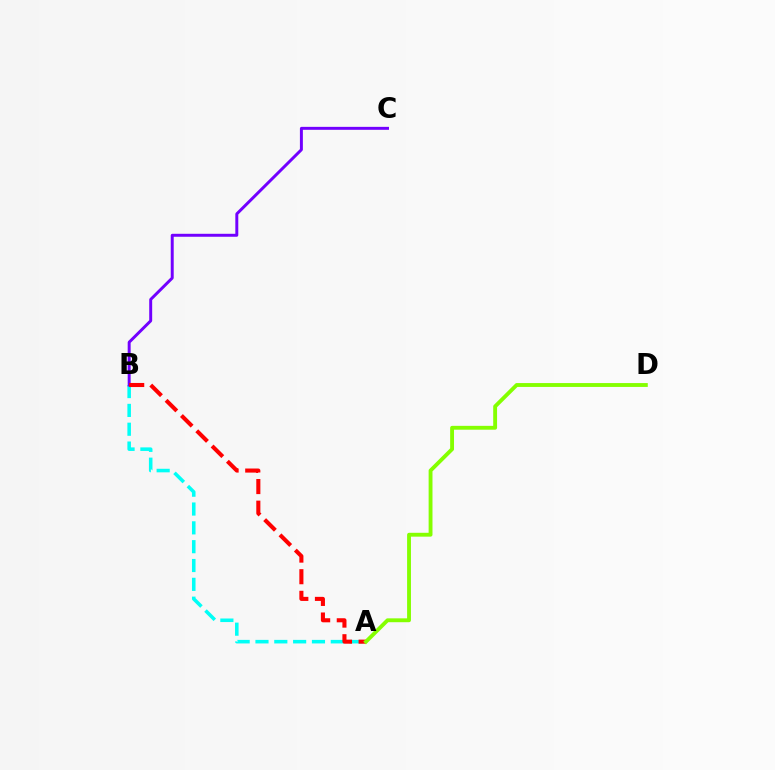{('A', 'B'): [{'color': '#00fff6', 'line_style': 'dashed', 'thickness': 2.56}, {'color': '#ff0000', 'line_style': 'dashed', 'thickness': 2.94}], ('B', 'C'): [{'color': '#7200ff', 'line_style': 'solid', 'thickness': 2.13}], ('A', 'D'): [{'color': '#84ff00', 'line_style': 'solid', 'thickness': 2.78}]}